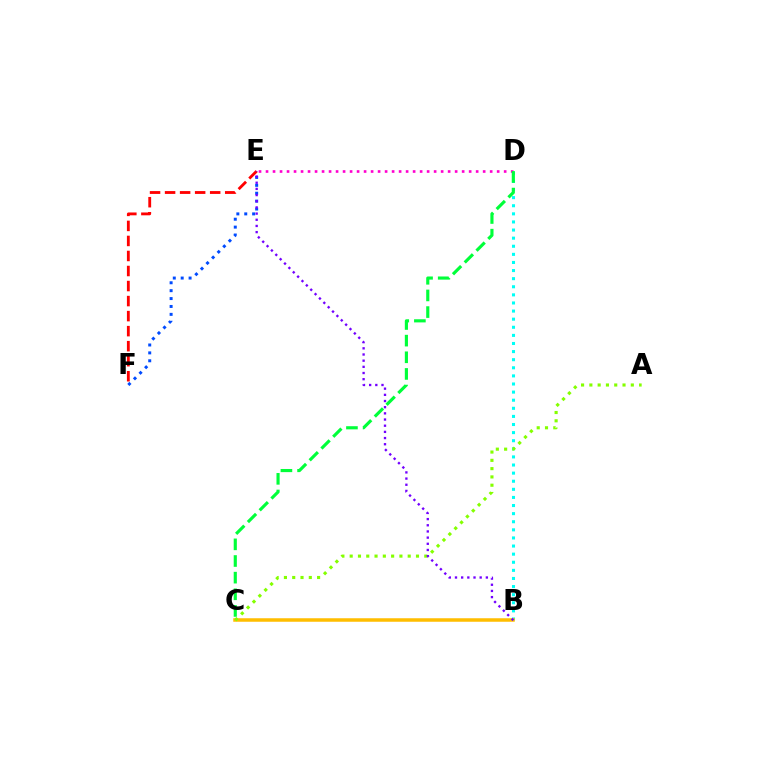{('B', 'D'): [{'color': '#00fff6', 'line_style': 'dotted', 'thickness': 2.2}], ('E', 'F'): [{'color': '#ff0000', 'line_style': 'dashed', 'thickness': 2.04}, {'color': '#004bff', 'line_style': 'dotted', 'thickness': 2.15}], ('B', 'C'): [{'color': '#ffbd00', 'line_style': 'solid', 'thickness': 2.52}], ('A', 'C'): [{'color': '#84ff00', 'line_style': 'dotted', 'thickness': 2.25}], ('B', 'E'): [{'color': '#7200ff', 'line_style': 'dotted', 'thickness': 1.68}], ('D', 'E'): [{'color': '#ff00cf', 'line_style': 'dotted', 'thickness': 1.9}], ('C', 'D'): [{'color': '#00ff39', 'line_style': 'dashed', 'thickness': 2.26}]}